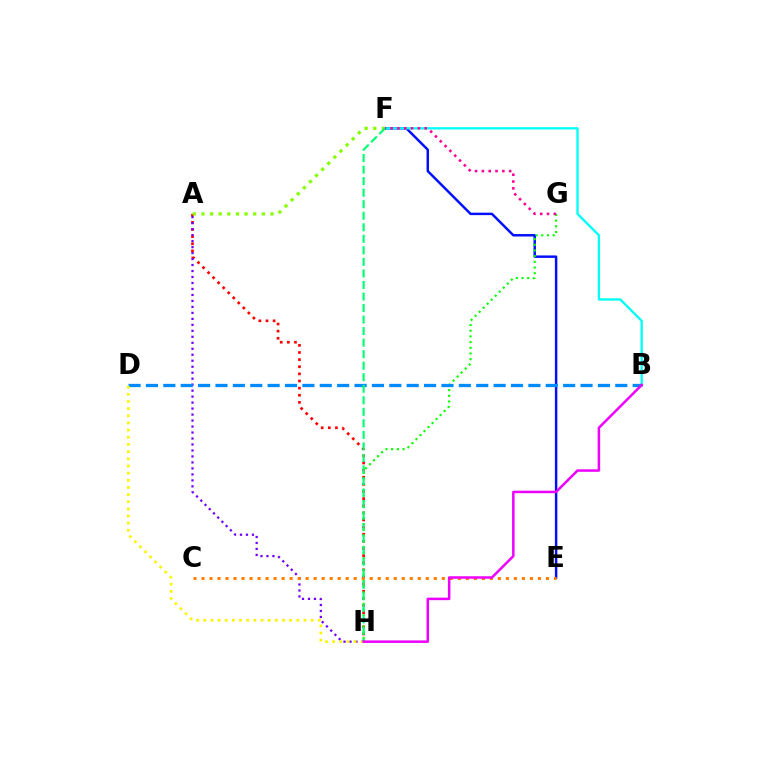{('E', 'F'): [{'color': '#0010ff', 'line_style': 'solid', 'thickness': 1.78}], ('A', 'H'): [{'color': '#ff0000', 'line_style': 'dotted', 'thickness': 1.94}, {'color': '#7200ff', 'line_style': 'dotted', 'thickness': 1.63}], ('G', 'H'): [{'color': '#08ff00', 'line_style': 'dotted', 'thickness': 1.55}], ('A', 'F'): [{'color': '#84ff00', 'line_style': 'dotted', 'thickness': 2.35}], ('B', 'F'): [{'color': '#00fff6', 'line_style': 'solid', 'thickness': 1.68}], ('F', 'G'): [{'color': '#ff0094', 'line_style': 'dotted', 'thickness': 1.85}], ('B', 'D'): [{'color': '#008cff', 'line_style': 'dashed', 'thickness': 2.36}], ('C', 'E'): [{'color': '#ff7c00', 'line_style': 'dotted', 'thickness': 2.18}], ('D', 'H'): [{'color': '#fcf500', 'line_style': 'dotted', 'thickness': 1.94}], ('F', 'H'): [{'color': '#00ff74', 'line_style': 'dashed', 'thickness': 1.57}], ('B', 'H'): [{'color': '#ee00ff', 'line_style': 'solid', 'thickness': 1.81}]}